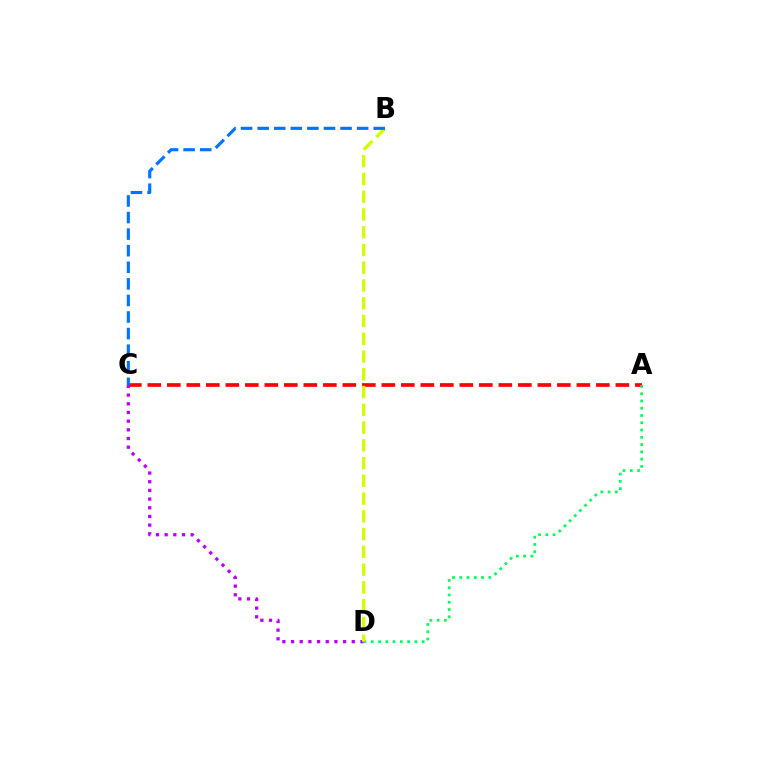{('A', 'C'): [{'color': '#ff0000', 'line_style': 'dashed', 'thickness': 2.65}], ('A', 'D'): [{'color': '#00ff5c', 'line_style': 'dotted', 'thickness': 1.98}], ('C', 'D'): [{'color': '#b900ff', 'line_style': 'dotted', 'thickness': 2.36}], ('B', 'D'): [{'color': '#d1ff00', 'line_style': 'dashed', 'thickness': 2.41}], ('B', 'C'): [{'color': '#0074ff', 'line_style': 'dashed', 'thickness': 2.25}]}